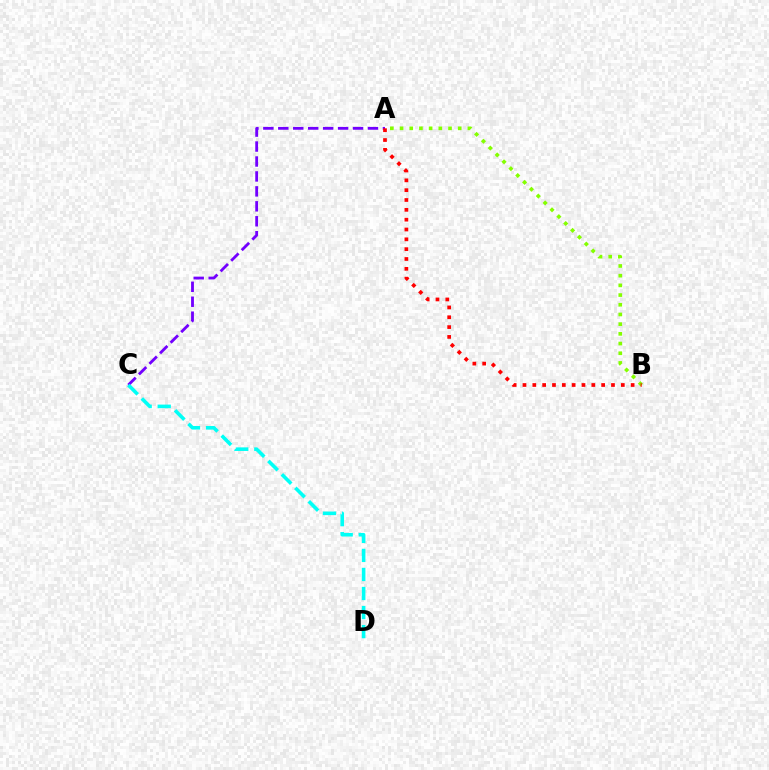{('A', 'C'): [{'color': '#7200ff', 'line_style': 'dashed', 'thickness': 2.03}], ('C', 'D'): [{'color': '#00fff6', 'line_style': 'dashed', 'thickness': 2.59}], ('A', 'B'): [{'color': '#84ff00', 'line_style': 'dotted', 'thickness': 2.63}, {'color': '#ff0000', 'line_style': 'dotted', 'thickness': 2.67}]}